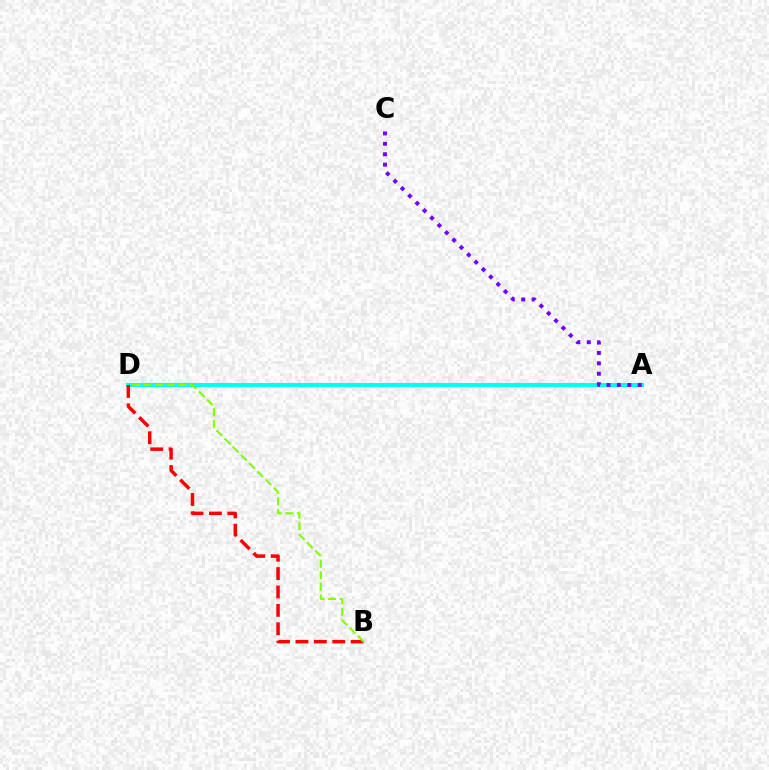{('A', 'D'): [{'color': '#00fff6', 'line_style': 'solid', 'thickness': 2.94}], ('B', 'D'): [{'color': '#ff0000', 'line_style': 'dashed', 'thickness': 2.5}, {'color': '#84ff00', 'line_style': 'dashed', 'thickness': 1.57}], ('A', 'C'): [{'color': '#7200ff', 'line_style': 'dotted', 'thickness': 2.83}]}